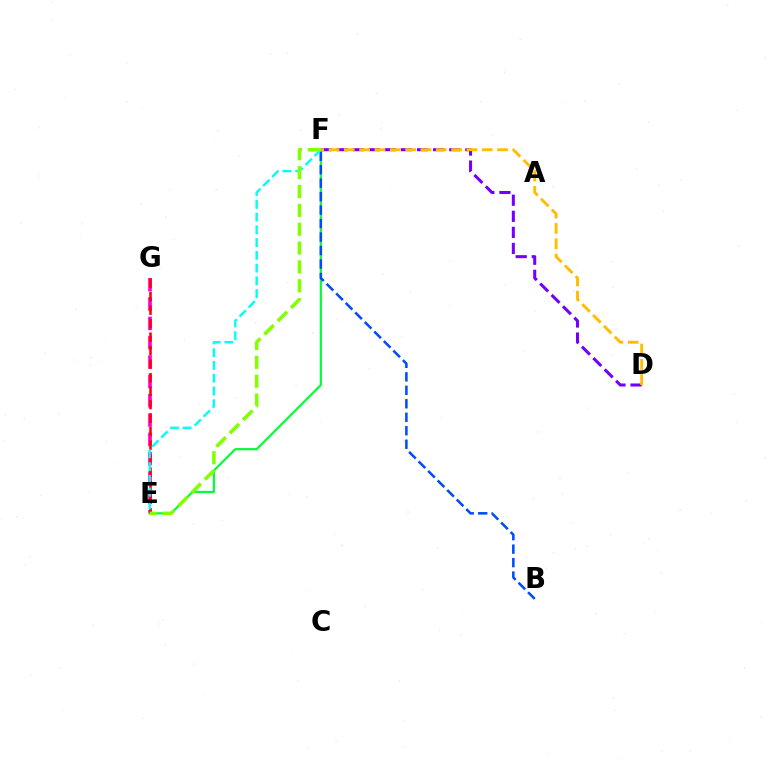{('E', 'G'): [{'color': '#ff00cf', 'line_style': 'dashed', 'thickness': 2.63}, {'color': '#ff0000', 'line_style': 'dashed', 'thickness': 1.83}], ('E', 'F'): [{'color': '#00ff39', 'line_style': 'solid', 'thickness': 1.58}, {'color': '#00fff6', 'line_style': 'dashed', 'thickness': 1.73}, {'color': '#84ff00', 'line_style': 'dashed', 'thickness': 2.56}], ('B', 'F'): [{'color': '#004bff', 'line_style': 'dashed', 'thickness': 1.83}], ('D', 'F'): [{'color': '#7200ff', 'line_style': 'dashed', 'thickness': 2.19}, {'color': '#ffbd00', 'line_style': 'dashed', 'thickness': 2.08}]}